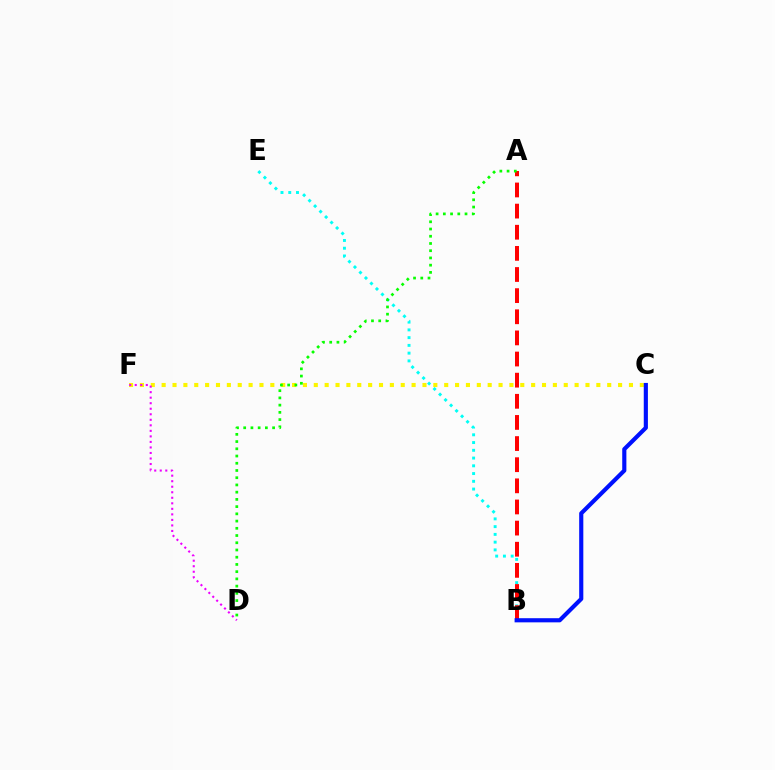{('C', 'F'): [{'color': '#fcf500', 'line_style': 'dotted', 'thickness': 2.95}], ('B', 'E'): [{'color': '#00fff6', 'line_style': 'dotted', 'thickness': 2.11}], ('A', 'B'): [{'color': '#ff0000', 'line_style': 'dashed', 'thickness': 2.87}], ('D', 'F'): [{'color': '#ee00ff', 'line_style': 'dotted', 'thickness': 1.5}], ('B', 'C'): [{'color': '#0010ff', 'line_style': 'solid', 'thickness': 2.98}], ('A', 'D'): [{'color': '#08ff00', 'line_style': 'dotted', 'thickness': 1.96}]}